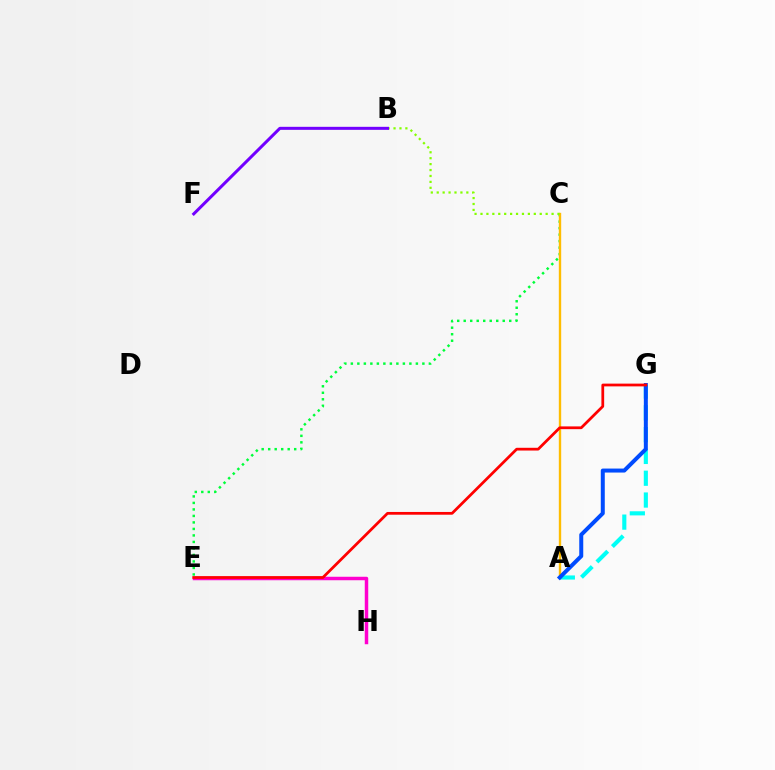{('C', 'E'): [{'color': '#00ff39', 'line_style': 'dotted', 'thickness': 1.77}], ('E', 'H'): [{'color': '#ff00cf', 'line_style': 'solid', 'thickness': 2.51}], ('A', 'C'): [{'color': '#ffbd00', 'line_style': 'solid', 'thickness': 1.71}], ('B', 'C'): [{'color': '#84ff00', 'line_style': 'dotted', 'thickness': 1.61}], ('A', 'G'): [{'color': '#00fff6', 'line_style': 'dashed', 'thickness': 2.96}, {'color': '#004bff', 'line_style': 'solid', 'thickness': 2.87}], ('B', 'F'): [{'color': '#7200ff', 'line_style': 'solid', 'thickness': 2.18}], ('E', 'G'): [{'color': '#ff0000', 'line_style': 'solid', 'thickness': 1.98}]}